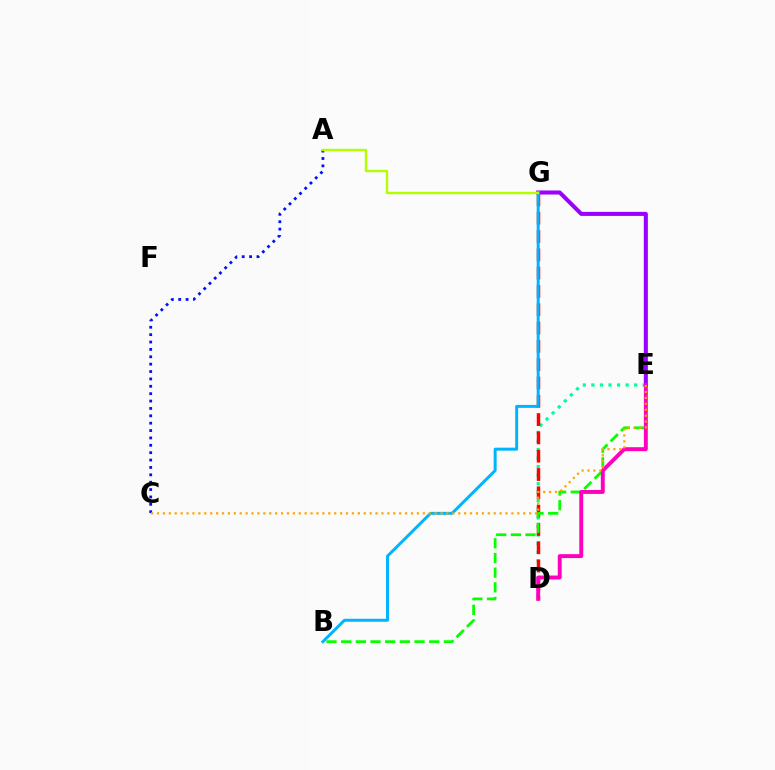{('D', 'E'): [{'color': '#00ff9d', 'line_style': 'dotted', 'thickness': 2.32}, {'color': '#ff00bd', 'line_style': 'solid', 'thickness': 2.82}], ('D', 'G'): [{'color': '#ff0000', 'line_style': 'dashed', 'thickness': 2.49}], ('B', 'E'): [{'color': '#08ff00', 'line_style': 'dashed', 'thickness': 1.99}], ('E', 'G'): [{'color': '#9b00ff', 'line_style': 'solid', 'thickness': 2.91}], ('A', 'C'): [{'color': '#0010ff', 'line_style': 'dotted', 'thickness': 2.0}], ('B', 'G'): [{'color': '#00b5ff', 'line_style': 'solid', 'thickness': 2.15}], ('A', 'G'): [{'color': '#b3ff00', 'line_style': 'solid', 'thickness': 1.72}], ('C', 'E'): [{'color': '#ffa500', 'line_style': 'dotted', 'thickness': 1.6}]}